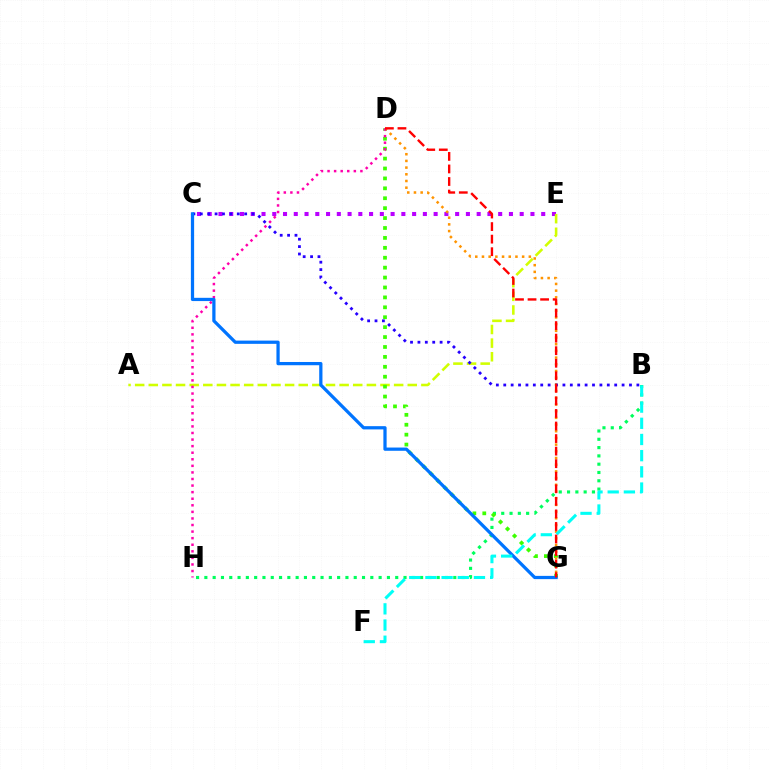{('B', 'H'): [{'color': '#00ff5c', 'line_style': 'dotted', 'thickness': 2.25}], ('C', 'E'): [{'color': '#b900ff', 'line_style': 'dotted', 'thickness': 2.92}], ('A', 'E'): [{'color': '#d1ff00', 'line_style': 'dashed', 'thickness': 1.85}], ('D', 'G'): [{'color': '#3dff00', 'line_style': 'dotted', 'thickness': 2.69}, {'color': '#ff9400', 'line_style': 'dotted', 'thickness': 1.82}, {'color': '#ff0000', 'line_style': 'dashed', 'thickness': 1.71}], ('D', 'H'): [{'color': '#ff00ac', 'line_style': 'dotted', 'thickness': 1.79}], ('B', 'C'): [{'color': '#2500ff', 'line_style': 'dotted', 'thickness': 2.01}], ('C', 'G'): [{'color': '#0074ff', 'line_style': 'solid', 'thickness': 2.34}], ('B', 'F'): [{'color': '#00fff6', 'line_style': 'dashed', 'thickness': 2.2}]}